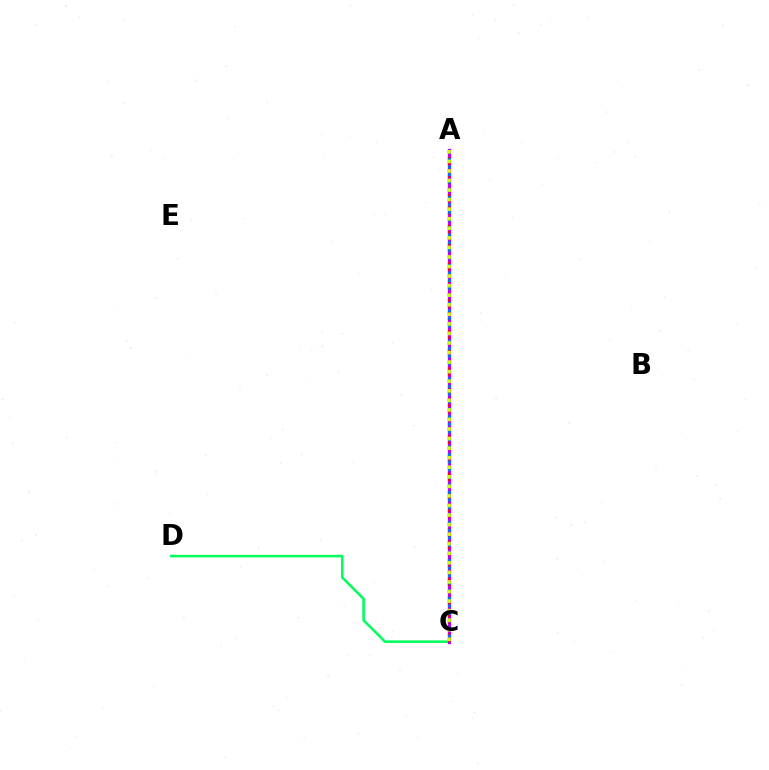{('C', 'D'): [{'color': '#00ff5c', 'line_style': 'solid', 'thickness': 1.83}], ('A', 'C'): [{'color': '#b900ff', 'line_style': 'solid', 'thickness': 2.35}, {'color': '#ff0000', 'line_style': 'dotted', 'thickness': 1.68}, {'color': '#0074ff', 'line_style': 'dotted', 'thickness': 2.06}, {'color': '#d1ff00', 'line_style': 'dotted', 'thickness': 2.6}]}